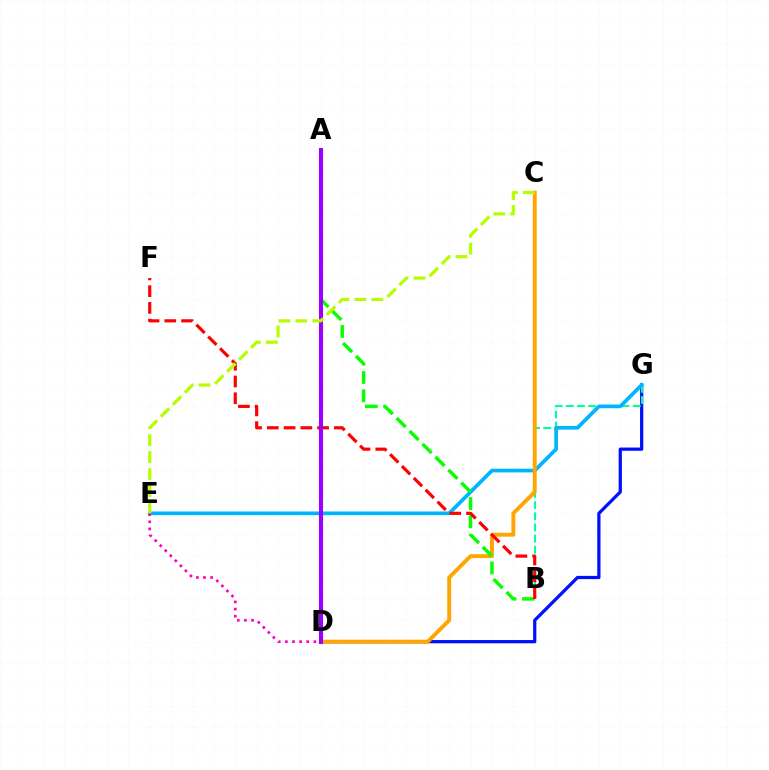{('D', 'G'): [{'color': '#0010ff', 'line_style': 'solid', 'thickness': 2.34}], ('B', 'G'): [{'color': '#00ff9d', 'line_style': 'dashed', 'thickness': 1.52}], ('E', 'G'): [{'color': '#00b5ff', 'line_style': 'solid', 'thickness': 2.66}], ('C', 'D'): [{'color': '#ffa500', 'line_style': 'solid', 'thickness': 2.81}], ('D', 'E'): [{'color': '#ff00bd', 'line_style': 'dotted', 'thickness': 1.93}], ('A', 'B'): [{'color': '#08ff00', 'line_style': 'dashed', 'thickness': 2.48}], ('B', 'F'): [{'color': '#ff0000', 'line_style': 'dashed', 'thickness': 2.28}], ('A', 'D'): [{'color': '#9b00ff', 'line_style': 'solid', 'thickness': 2.94}], ('C', 'E'): [{'color': '#b3ff00', 'line_style': 'dashed', 'thickness': 2.31}]}